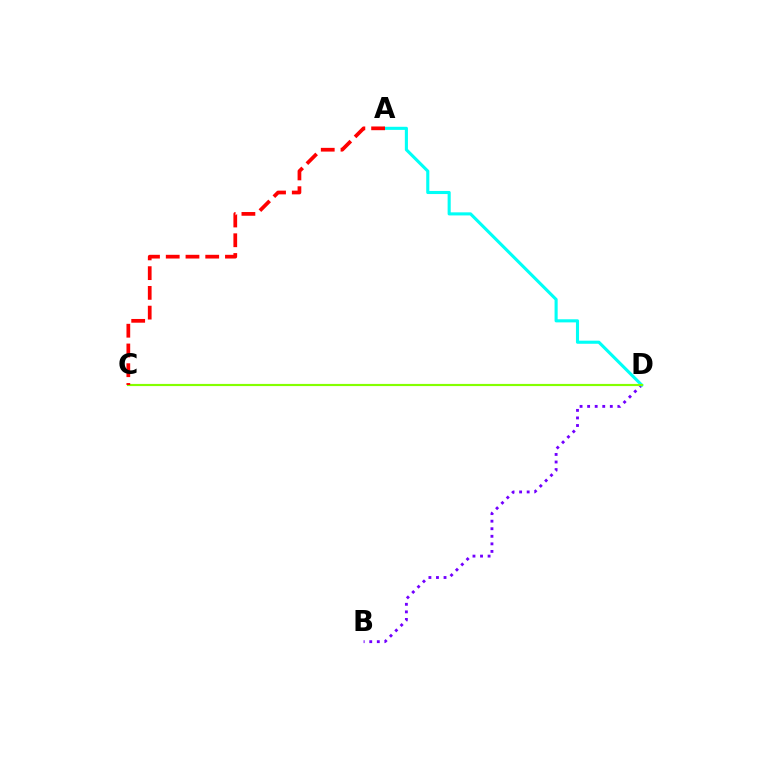{('B', 'D'): [{'color': '#7200ff', 'line_style': 'dotted', 'thickness': 2.05}], ('A', 'D'): [{'color': '#00fff6', 'line_style': 'solid', 'thickness': 2.23}], ('C', 'D'): [{'color': '#84ff00', 'line_style': 'solid', 'thickness': 1.56}], ('A', 'C'): [{'color': '#ff0000', 'line_style': 'dashed', 'thickness': 2.68}]}